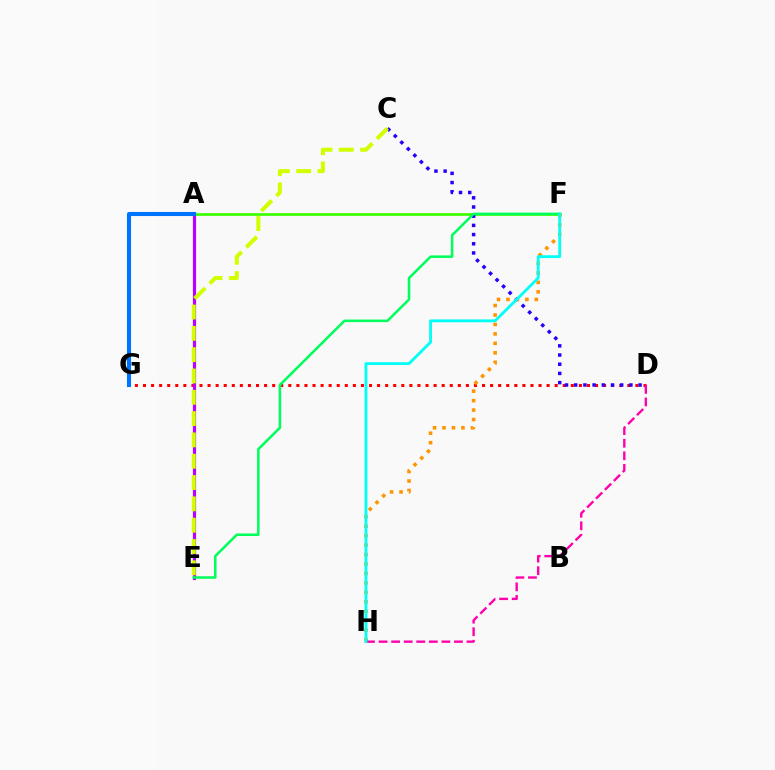{('D', 'G'): [{'color': '#ff0000', 'line_style': 'dotted', 'thickness': 2.19}], ('A', 'F'): [{'color': '#3dff00', 'line_style': 'solid', 'thickness': 1.95}], ('C', 'D'): [{'color': '#2500ff', 'line_style': 'dotted', 'thickness': 2.5}], ('A', 'E'): [{'color': '#b900ff', 'line_style': 'solid', 'thickness': 2.28}], ('E', 'F'): [{'color': '#00ff5c', 'line_style': 'solid', 'thickness': 1.83}], ('F', 'H'): [{'color': '#ff9400', 'line_style': 'dotted', 'thickness': 2.57}, {'color': '#00fff6', 'line_style': 'solid', 'thickness': 2.04}], ('D', 'H'): [{'color': '#ff00ac', 'line_style': 'dashed', 'thickness': 1.71}], ('A', 'G'): [{'color': '#0074ff', 'line_style': 'solid', 'thickness': 2.94}], ('C', 'E'): [{'color': '#d1ff00', 'line_style': 'dashed', 'thickness': 2.9}]}